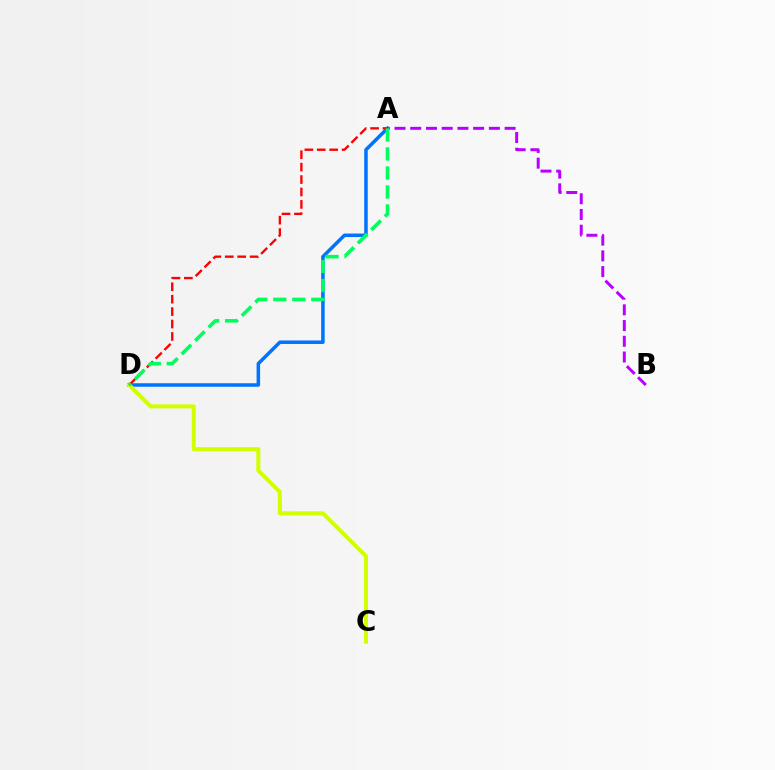{('A', 'B'): [{'color': '#b900ff', 'line_style': 'dashed', 'thickness': 2.14}], ('A', 'D'): [{'color': '#0074ff', 'line_style': 'solid', 'thickness': 2.53}, {'color': '#ff0000', 'line_style': 'dashed', 'thickness': 1.69}, {'color': '#00ff5c', 'line_style': 'dashed', 'thickness': 2.58}], ('C', 'D'): [{'color': '#d1ff00', 'line_style': 'solid', 'thickness': 2.9}]}